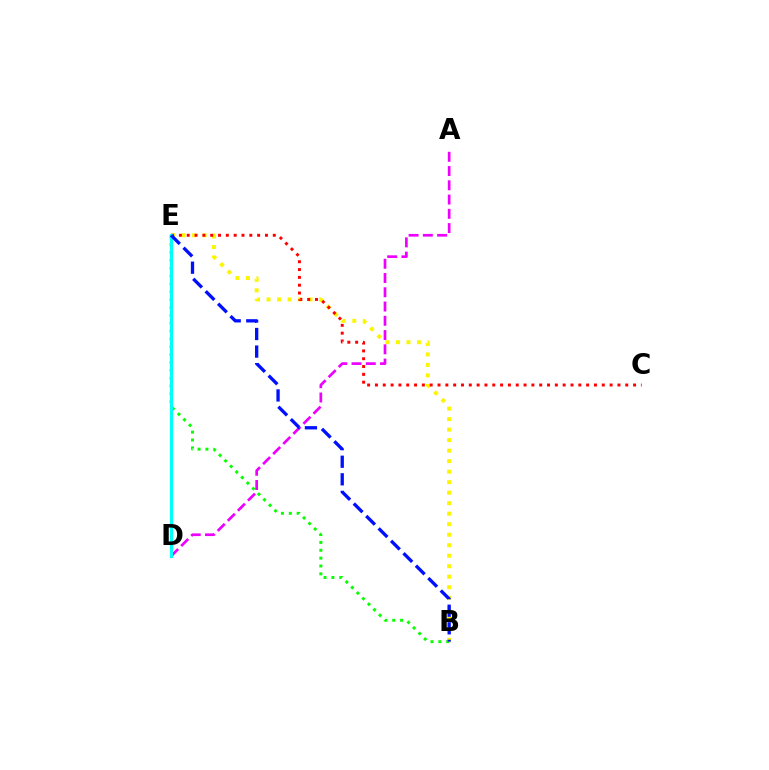{('B', 'E'): [{'color': '#08ff00', 'line_style': 'dotted', 'thickness': 2.13}, {'color': '#fcf500', 'line_style': 'dotted', 'thickness': 2.85}, {'color': '#0010ff', 'line_style': 'dashed', 'thickness': 2.39}], ('A', 'D'): [{'color': '#ee00ff', 'line_style': 'dashed', 'thickness': 1.94}], ('C', 'E'): [{'color': '#ff0000', 'line_style': 'dotted', 'thickness': 2.13}], ('D', 'E'): [{'color': '#00fff6', 'line_style': 'solid', 'thickness': 2.31}]}